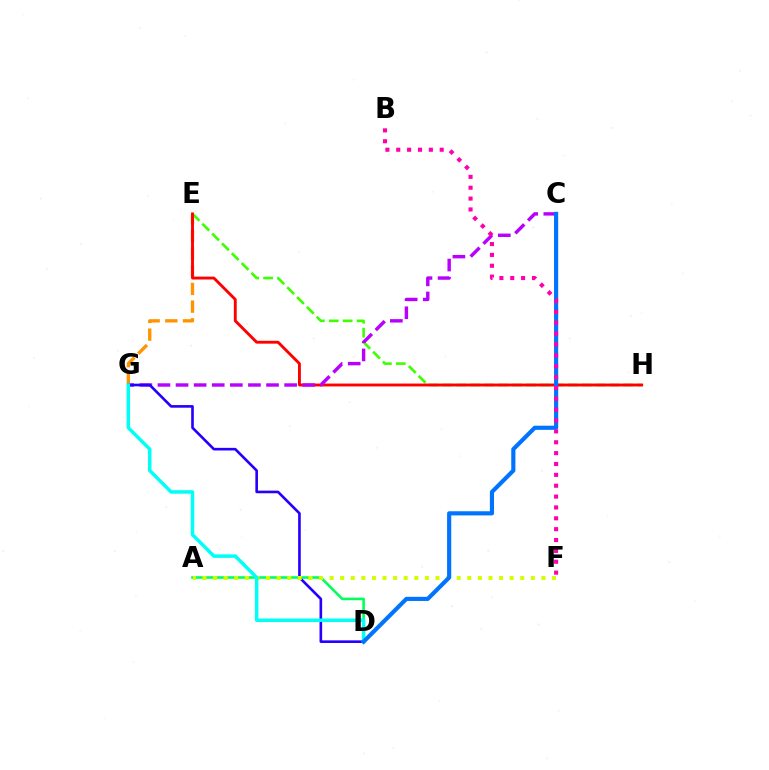{('E', 'G'): [{'color': '#ff9400', 'line_style': 'dashed', 'thickness': 2.4}], ('E', 'H'): [{'color': '#3dff00', 'line_style': 'dashed', 'thickness': 1.89}, {'color': '#ff0000', 'line_style': 'solid', 'thickness': 2.07}], ('A', 'D'): [{'color': '#00ff5c', 'line_style': 'solid', 'thickness': 1.86}], ('C', 'G'): [{'color': '#b900ff', 'line_style': 'dashed', 'thickness': 2.46}], ('D', 'G'): [{'color': '#2500ff', 'line_style': 'solid', 'thickness': 1.89}, {'color': '#00fff6', 'line_style': 'solid', 'thickness': 2.52}], ('A', 'F'): [{'color': '#d1ff00', 'line_style': 'dotted', 'thickness': 2.88}], ('C', 'D'): [{'color': '#0074ff', 'line_style': 'solid', 'thickness': 2.98}], ('B', 'F'): [{'color': '#ff00ac', 'line_style': 'dotted', 'thickness': 2.95}]}